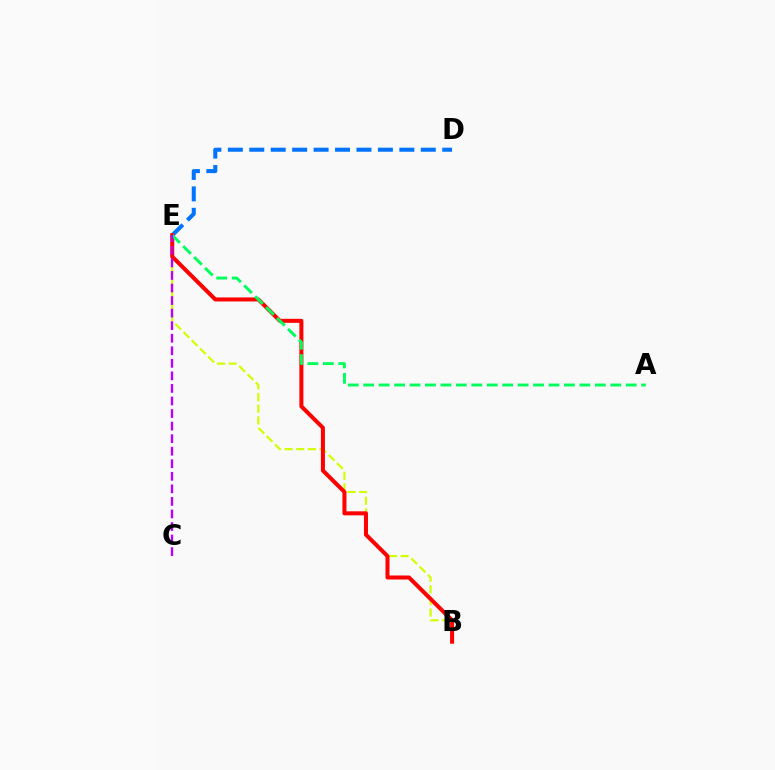{('D', 'E'): [{'color': '#0074ff', 'line_style': 'dashed', 'thickness': 2.91}], ('B', 'E'): [{'color': '#d1ff00', 'line_style': 'dashed', 'thickness': 1.58}, {'color': '#ff0000', 'line_style': 'solid', 'thickness': 2.9}], ('A', 'E'): [{'color': '#00ff5c', 'line_style': 'dashed', 'thickness': 2.1}], ('C', 'E'): [{'color': '#b900ff', 'line_style': 'dashed', 'thickness': 1.71}]}